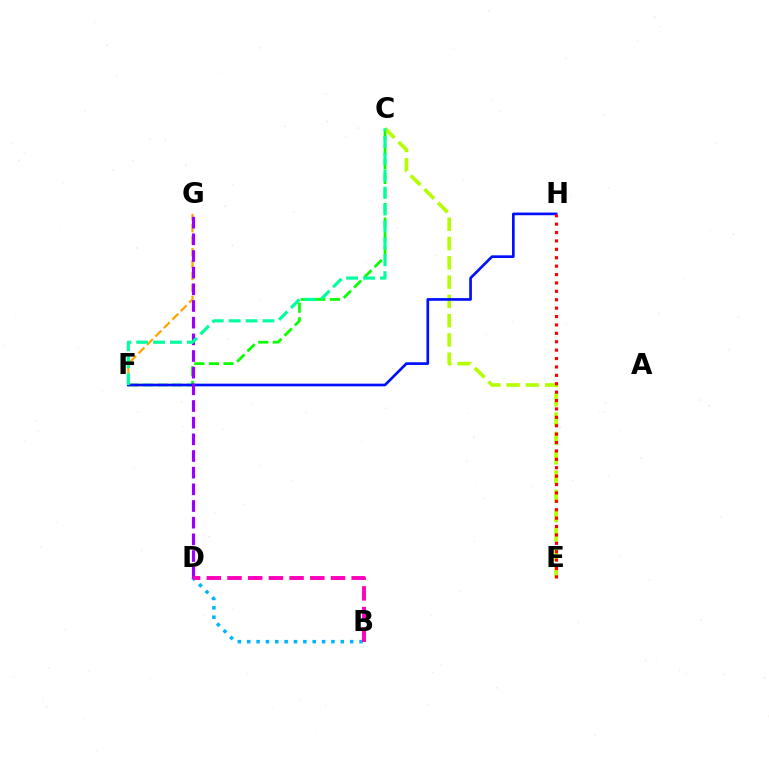{('C', 'F'): [{'color': '#08ff00', 'line_style': 'dashed', 'thickness': 1.98}, {'color': '#00ff9d', 'line_style': 'dashed', 'thickness': 2.3}], ('F', 'G'): [{'color': '#ffa500', 'line_style': 'dashed', 'thickness': 1.62}], ('C', 'E'): [{'color': '#b3ff00', 'line_style': 'dashed', 'thickness': 2.62}], ('B', 'D'): [{'color': '#00b5ff', 'line_style': 'dotted', 'thickness': 2.54}, {'color': '#ff00bd', 'line_style': 'dashed', 'thickness': 2.81}], ('F', 'H'): [{'color': '#0010ff', 'line_style': 'solid', 'thickness': 1.93}], ('E', 'H'): [{'color': '#ff0000', 'line_style': 'dotted', 'thickness': 2.28}], ('D', 'G'): [{'color': '#9b00ff', 'line_style': 'dashed', 'thickness': 2.26}]}